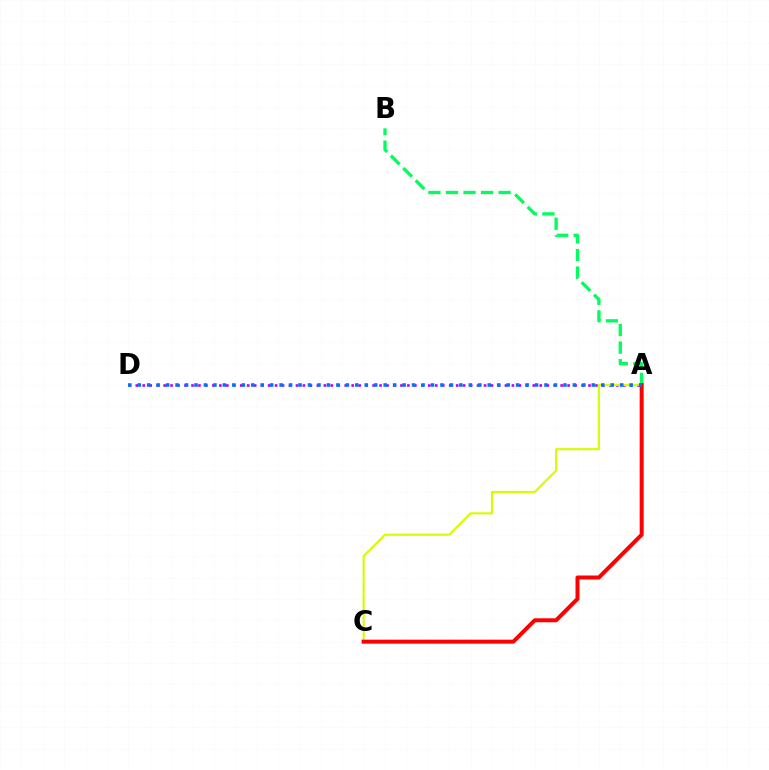{('A', 'D'): [{'color': '#b900ff', 'line_style': 'dotted', 'thickness': 1.89}, {'color': '#0074ff', 'line_style': 'dotted', 'thickness': 2.57}], ('A', 'C'): [{'color': '#d1ff00', 'line_style': 'solid', 'thickness': 1.52}, {'color': '#ff0000', 'line_style': 'solid', 'thickness': 2.88}], ('A', 'B'): [{'color': '#00ff5c', 'line_style': 'dashed', 'thickness': 2.38}]}